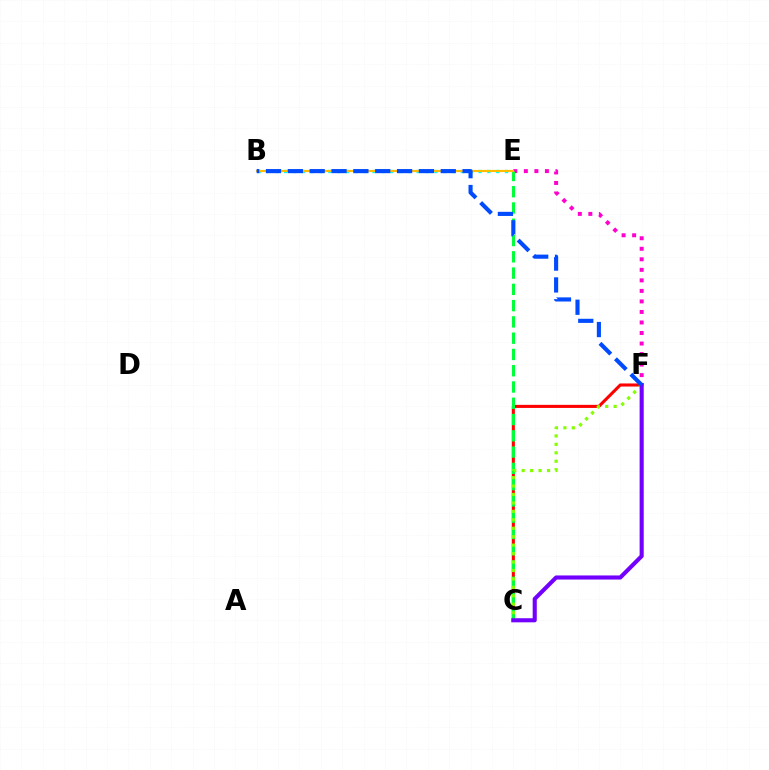{('E', 'F'): [{'color': '#ff00cf', 'line_style': 'dotted', 'thickness': 2.86}], ('C', 'F'): [{'color': '#ff0000', 'line_style': 'solid', 'thickness': 2.22}, {'color': '#84ff00', 'line_style': 'dotted', 'thickness': 2.29}, {'color': '#7200ff', 'line_style': 'solid', 'thickness': 2.95}], ('B', 'E'): [{'color': '#00fff6', 'line_style': 'dotted', 'thickness': 2.4}, {'color': '#ffbd00', 'line_style': 'solid', 'thickness': 1.56}], ('C', 'E'): [{'color': '#00ff39', 'line_style': 'dashed', 'thickness': 2.21}], ('B', 'F'): [{'color': '#004bff', 'line_style': 'dashed', 'thickness': 2.97}]}